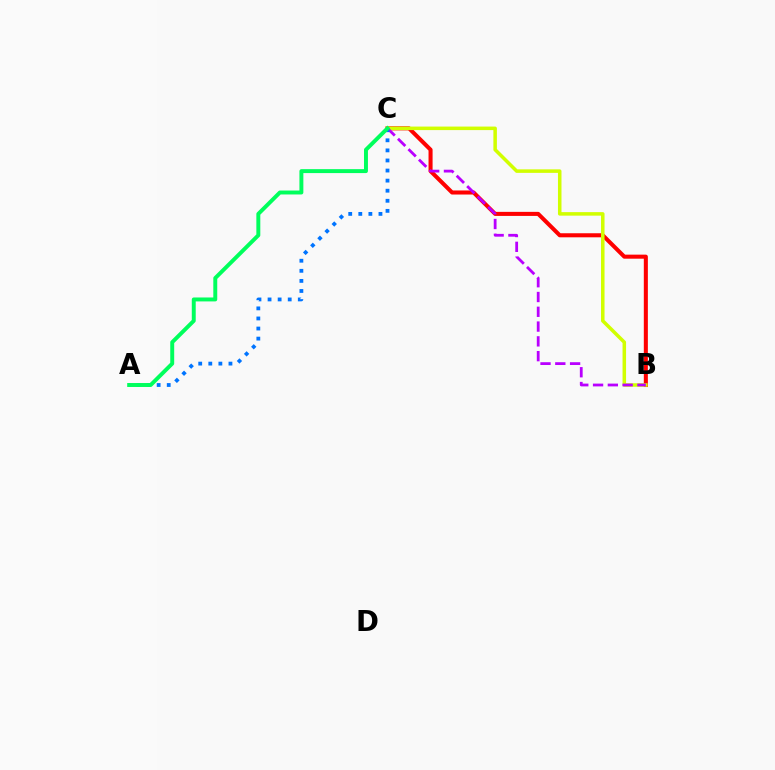{('B', 'C'): [{'color': '#ff0000', 'line_style': 'solid', 'thickness': 2.92}, {'color': '#d1ff00', 'line_style': 'solid', 'thickness': 2.53}, {'color': '#b900ff', 'line_style': 'dashed', 'thickness': 2.01}], ('A', 'C'): [{'color': '#0074ff', 'line_style': 'dotted', 'thickness': 2.74}, {'color': '#00ff5c', 'line_style': 'solid', 'thickness': 2.84}]}